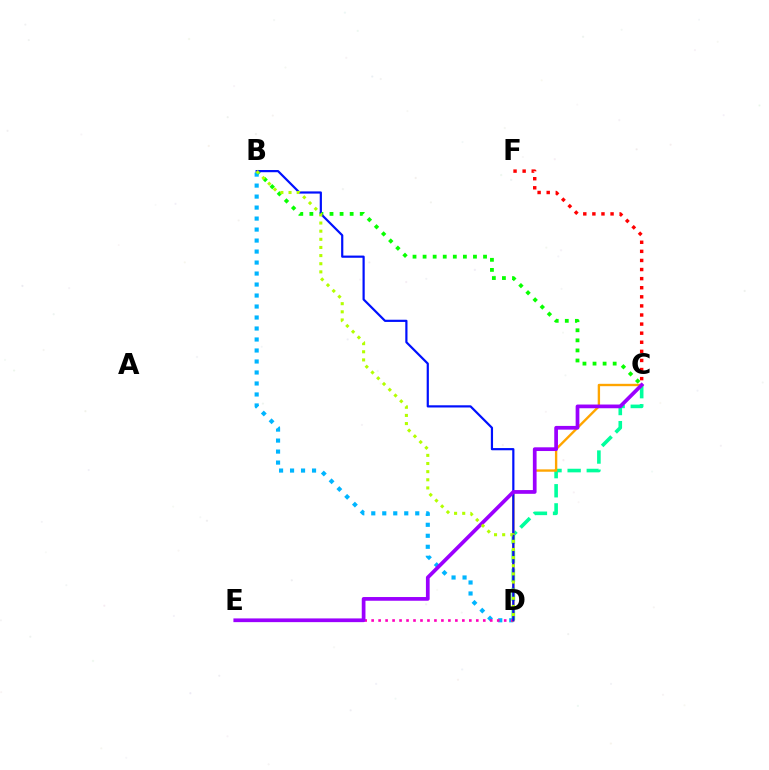{('B', 'C'): [{'color': '#08ff00', 'line_style': 'dotted', 'thickness': 2.74}], ('C', 'F'): [{'color': '#ff0000', 'line_style': 'dotted', 'thickness': 2.47}], ('C', 'D'): [{'color': '#00ff9d', 'line_style': 'dashed', 'thickness': 2.6}, {'color': '#ffa500', 'line_style': 'solid', 'thickness': 1.71}], ('B', 'D'): [{'color': '#00b5ff', 'line_style': 'dotted', 'thickness': 2.99}, {'color': '#0010ff', 'line_style': 'solid', 'thickness': 1.58}, {'color': '#b3ff00', 'line_style': 'dotted', 'thickness': 2.21}], ('D', 'E'): [{'color': '#ff00bd', 'line_style': 'dotted', 'thickness': 1.9}], ('C', 'E'): [{'color': '#9b00ff', 'line_style': 'solid', 'thickness': 2.68}]}